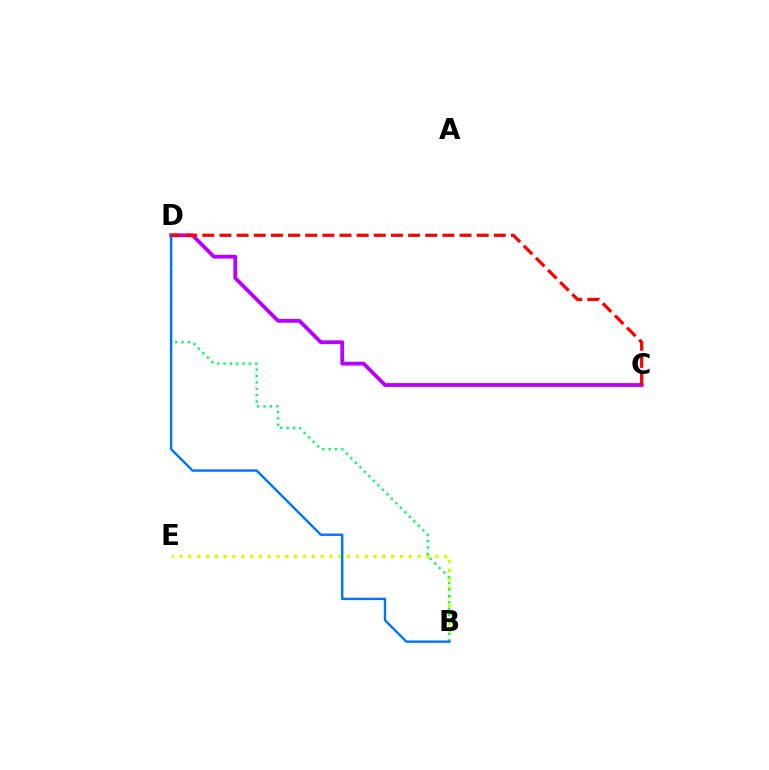{('B', 'E'): [{'color': '#d1ff00', 'line_style': 'dotted', 'thickness': 2.4}], ('B', 'D'): [{'color': '#00ff5c', 'line_style': 'dotted', 'thickness': 1.73}, {'color': '#0074ff', 'line_style': 'solid', 'thickness': 1.73}], ('C', 'D'): [{'color': '#b900ff', 'line_style': 'solid', 'thickness': 2.74}, {'color': '#ff0000', 'line_style': 'dashed', 'thickness': 2.33}]}